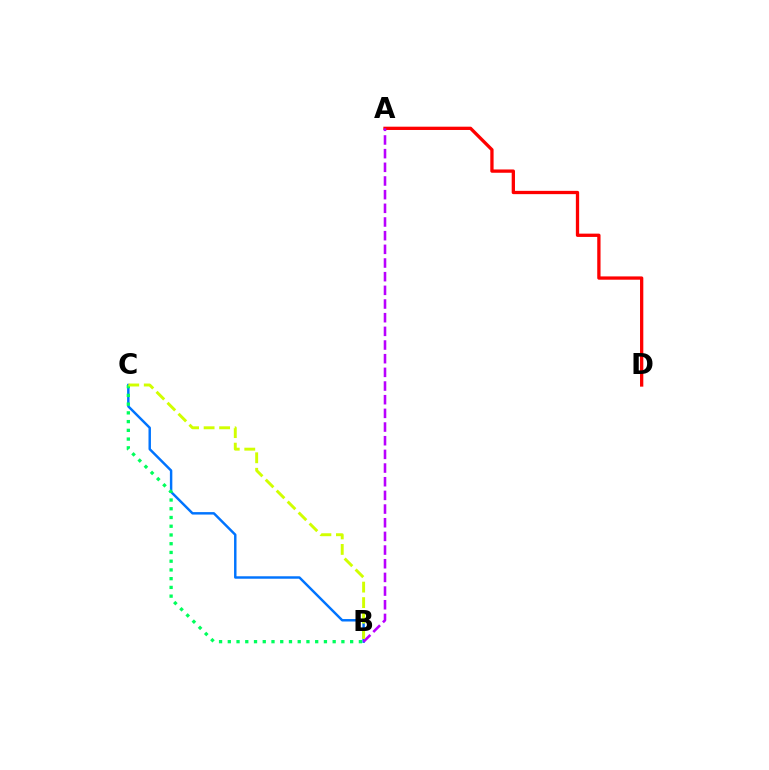{('B', 'C'): [{'color': '#0074ff', 'line_style': 'solid', 'thickness': 1.77}, {'color': '#00ff5c', 'line_style': 'dotted', 'thickness': 2.37}, {'color': '#d1ff00', 'line_style': 'dashed', 'thickness': 2.11}], ('A', 'D'): [{'color': '#ff0000', 'line_style': 'solid', 'thickness': 2.37}], ('A', 'B'): [{'color': '#b900ff', 'line_style': 'dashed', 'thickness': 1.86}]}